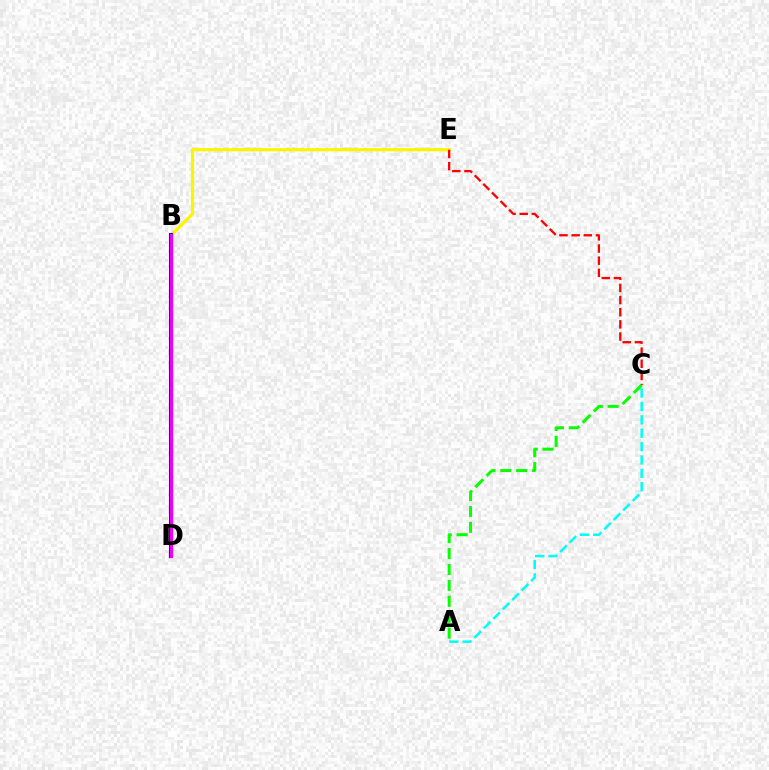{('B', 'E'): [{'color': '#fcf500', 'line_style': 'solid', 'thickness': 2.3}], ('C', 'E'): [{'color': '#ff0000', 'line_style': 'dashed', 'thickness': 1.65}], ('A', 'C'): [{'color': '#08ff00', 'line_style': 'dashed', 'thickness': 2.16}, {'color': '#00fff6', 'line_style': 'dashed', 'thickness': 1.82}], ('B', 'D'): [{'color': '#0010ff', 'line_style': 'solid', 'thickness': 2.94}, {'color': '#ee00ff', 'line_style': 'solid', 'thickness': 2.33}]}